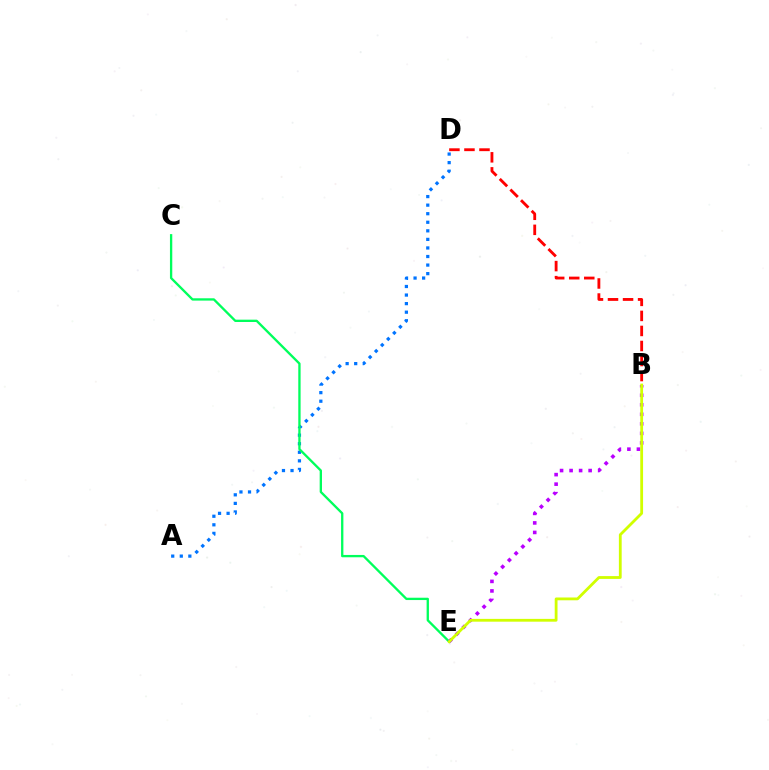{('A', 'D'): [{'color': '#0074ff', 'line_style': 'dotted', 'thickness': 2.33}], ('C', 'E'): [{'color': '#00ff5c', 'line_style': 'solid', 'thickness': 1.67}], ('B', 'E'): [{'color': '#b900ff', 'line_style': 'dotted', 'thickness': 2.59}, {'color': '#d1ff00', 'line_style': 'solid', 'thickness': 2.02}], ('B', 'D'): [{'color': '#ff0000', 'line_style': 'dashed', 'thickness': 2.04}]}